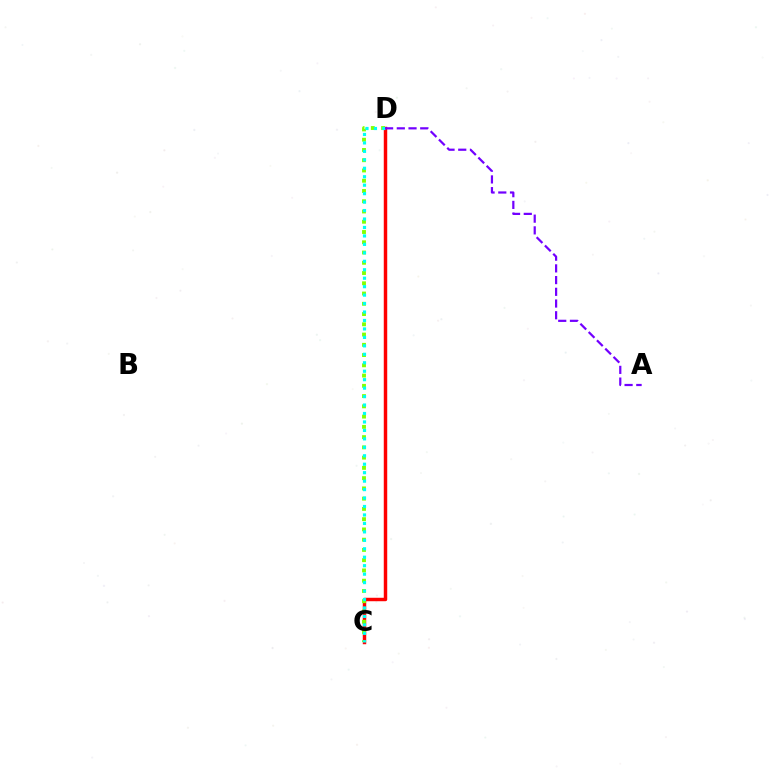{('C', 'D'): [{'color': '#ff0000', 'line_style': 'solid', 'thickness': 2.48}, {'color': '#84ff00', 'line_style': 'dotted', 'thickness': 2.79}, {'color': '#00fff6', 'line_style': 'dotted', 'thickness': 2.3}], ('A', 'D'): [{'color': '#7200ff', 'line_style': 'dashed', 'thickness': 1.59}]}